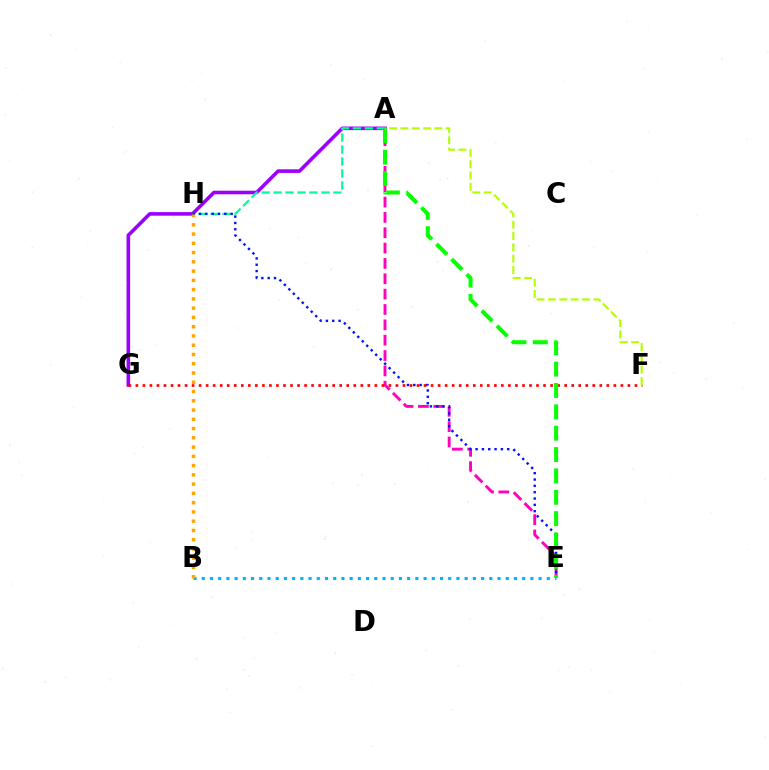{('A', 'G'): [{'color': '#9b00ff', 'line_style': 'solid', 'thickness': 2.59}], ('A', 'H'): [{'color': '#00ff9d', 'line_style': 'dashed', 'thickness': 1.62}], ('A', 'E'): [{'color': '#ff00bd', 'line_style': 'dashed', 'thickness': 2.08}, {'color': '#08ff00', 'line_style': 'dashed', 'thickness': 2.9}], ('E', 'H'): [{'color': '#0010ff', 'line_style': 'dotted', 'thickness': 1.72}], ('B', 'E'): [{'color': '#00b5ff', 'line_style': 'dotted', 'thickness': 2.23}], ('F', 'G'): [{'color': '#ff0000', 'line_style': 'dotted', 'thickness': 1.91}], ('A', 'F'): [{'color': '#b3ff00', 'line_style': 'dashed', 'thickness': 1.54}], ('B', 'H'): [{'color': '#ffa500', 'line_style': 'dotted', 'thickness': 2.52}]}